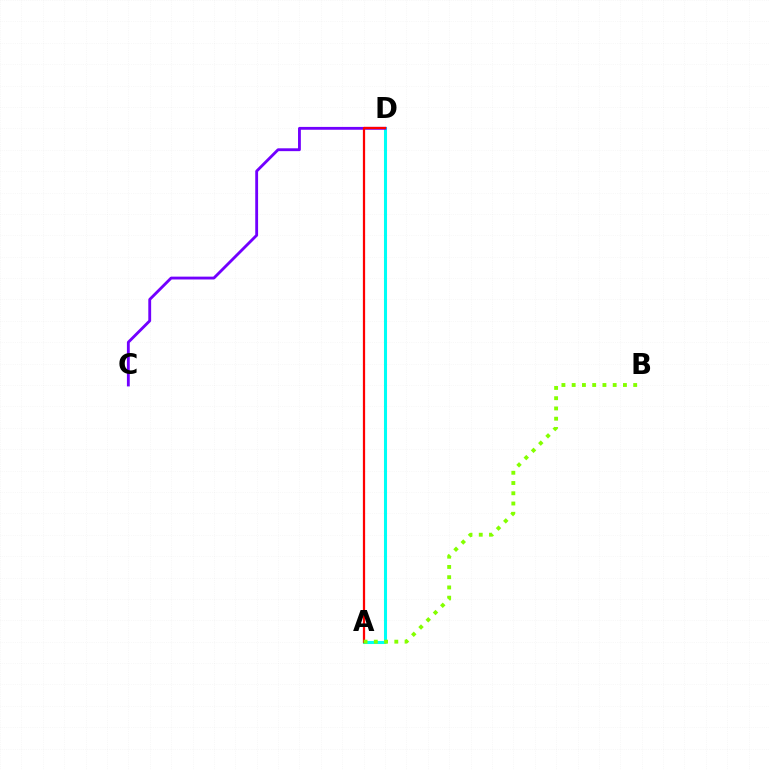{('A', 'D'): [{'color': '#00fff6', 'line_style': 'solid', 'thickness': 2.2}, {'color': '#ff0000', 'line_style': 'solid', 'thickness': 1.62}], ('C', 'D'): [{'color': '#7200ff', 'line_style': 'solid', 'thickness': 2.05}], ('A', 'B'): [{'color': '#84ff00', 'line_style': 'dotted', 'thickness': 2.79}]}